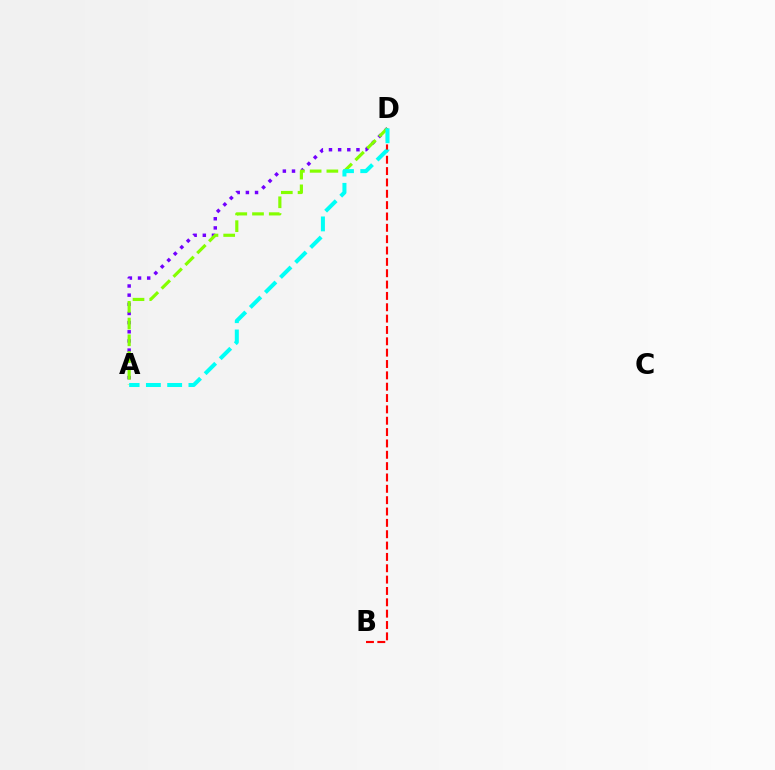{('A', 'D'): [{'color': '#7200ff', 'line_style': 'dotted', 'thickness': 2.49}, {'color': '#84ff00', 'line_style': 'dashed', 'thickness': 2.27}, {'color': '#00fff6', 'line_style': 'dashed', 'thickness': 2.89}], ('B', 'D'): [{'color': '#ff0000', 'line_style': 'dashed', 'thickness': 1.54}]}